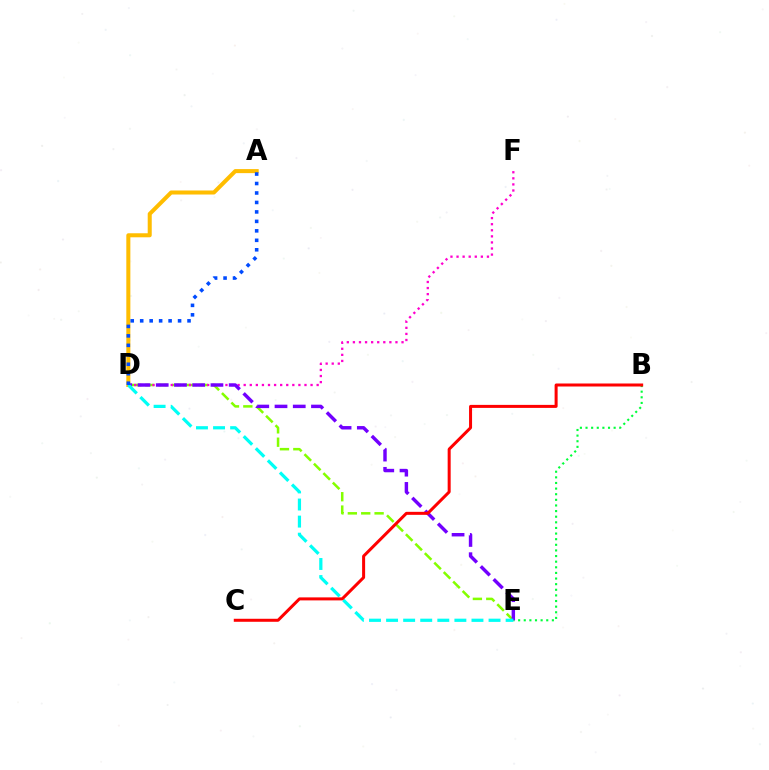{('D', 'E'): [{'color': '#84ff00', 'line_style': 'dashed', 'thickness': 1.82}, {'color': '#7200ff', 'line_style': 'dashed', 'thickness': 2.48}, {'color': '#00fff6', 'line_style': 'dashed', 'thickness': 2.32}], ('A', 'D'): [{'color': '#ffbd00', 'line_style': 'solid', 'thickness': 2.9}, {'color': '#004bff', 'line_style': 'dotted', 'thickness': 2.57}], ('D', 'F'): [{'color': '#ff00cf', 'line_style': 'dotted', 'thickness': 1.65}], ('B', 'E'): [{'color': '#00ff39', 'line_style': 'dotted', 'thickness': 1.53}], ('B', 'C'): [{'color': '#ff0000', 'line_style': 'solid', 'thickness': 2.17}]}